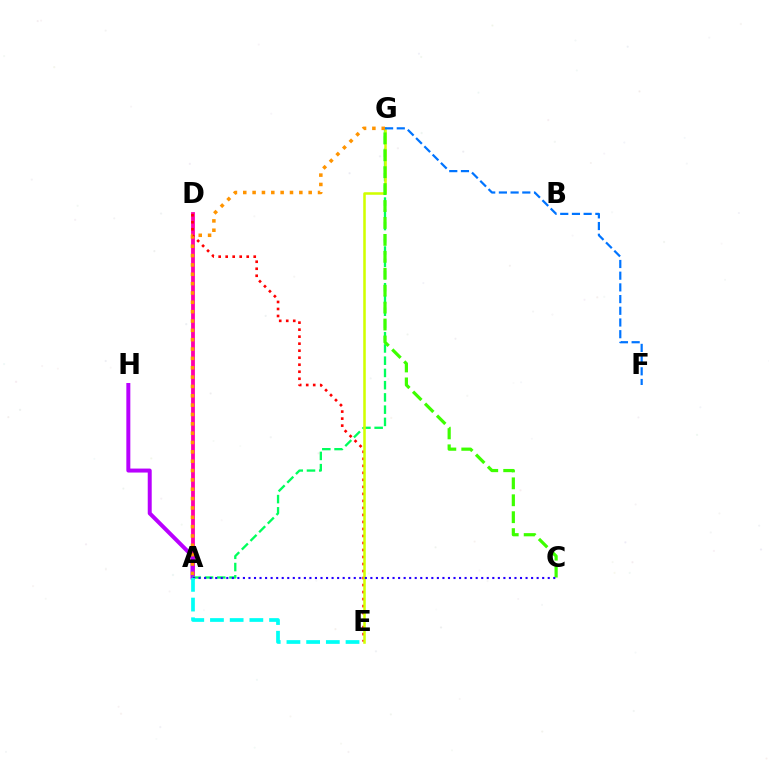{('A', 'D'): [{'color': '#ff00ac', 'line_style': 'solid', 'thickness': 2.74}], ('D', 'E'): [{'color': '#ff0000', 'line_style': 'dotted', 'thickness': 1.91}], ('A', 'H'): [{'color': '#b900ff', 'line_style': 'solid', 'thickness': 2.86}], ('A', 'G'): [{'color': '#00ff5c', 'line_style': 'dashed', 'thickness': 1.66}, {'color': '#ff9400', 'line_style': 'dotted', 'thickness': 2.54}], ('E', 'G'): [{'color': '#d1ff00', 'line_style': 'solid', 'thickness': 1.83}], ('F', 'G'): [{'color': '#0074ff', 'line_style': 'dashed', 'thickness': 1.59}], ('C', 'G'): [{'color': '#3dff00', 'line_style': 'dashed', 'thickness': 2.3}], ('A', 'C'): [{'color': '#2500ff', 'line_style': 'dotted', 'thickness': 1.51}], ('A', 'E'): [{'color': '#00fff6', 'line_style': 'dashed', 'thickness': 2.68}]}